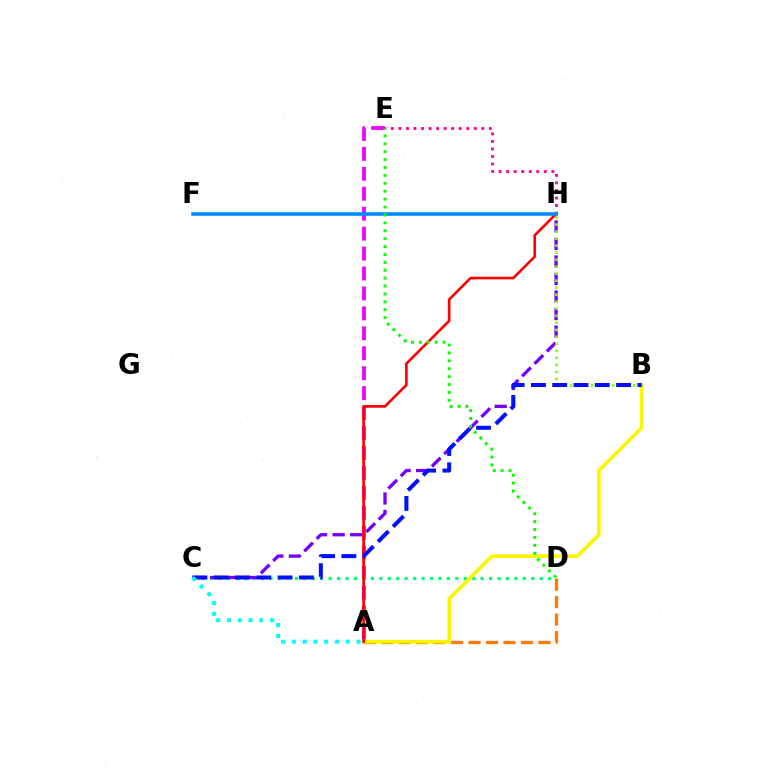{('E', 'H'): [{'color': '#ff0094', 'line_style': 'dotted', 'thickness': 2.05}], ('A', 'E'): [{'color': '#ee00ff', 'line_style': 'dashed', 'thickness': 2.71}], ('C', 'D'): [{'color': '#00ff74', 'line_style': 'dotted', 'thickness': 2.29}], ('C', 'H'): [{'color': '#7200ff', 'line_style': 'dashed', 'thickness': 2.38}], ('A', 'D'): [{'color': '#ff7c00', 'line_style': 'dashed', 'thickness': 2.38}], ('A', 'B'): [{'color': '#fcf500', 'line_style': 'solid', 'thickness': 2.6}], ('B', 'H'): [{'color': '#84ff00', 'line_style': 'dotted', 'thickness': 1.91}], ('A', 'H'): [{'color': '#ff0000', 'line_style': 'solid', 'thickness': 1.9}], ('F', 'H'): [{'color': '#008cff', 'line_style': 'solid', 'thickness': 2.57}], ('B', 'C'): [{'color': '#0010ff', 'line_style': 'dashed', 'thickness': 2.89}], ('A', 'C'): [{'color': '#00fff6', 'line_style': 'dotted', 'thickness': 2.93}], ('D', 'E'): [{'color': '#08ff00', 'line_style': 'dotted', 'thickness': 2.15}]}